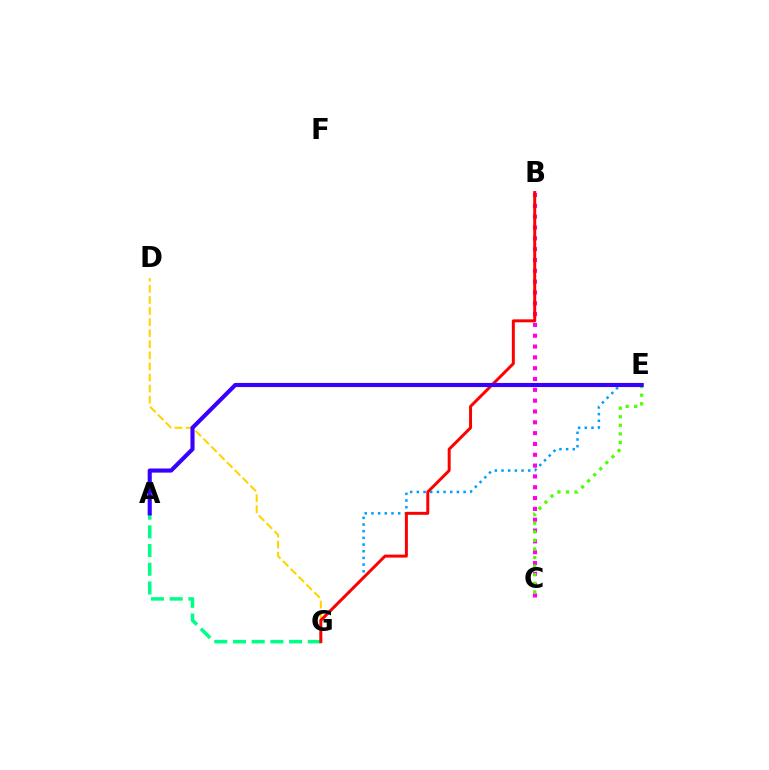{('E', 'G'): [{'color': '#009eff', 'line_style': 'dotted', 'thickness': 1.81}], ('D', 'G'): [{'color': '#ffd500', 'line_style': 'dashed', 'thickness': 1.51}], ('B', 'C'): [{'color': '#ff00ed', 'line_style': 'dotted', 'thickness': 2.94}], ('A', 'G'): [{'color': '#00ff86', 'line_style': 'dashed', 'thickness': 2.54}], ('C', 'E'): [{'color': '#4fff00', 'line_style': 'dotted', 'thickness': 2.33}], ('B', 'G'): [{'color': '#ff0000', 'line_style': 'solid', 'thickness': 2.14}], ('A', 'E'): [{'color': '#3700ff', 'line_style': 'solid', 'thickness': 2.96}]}